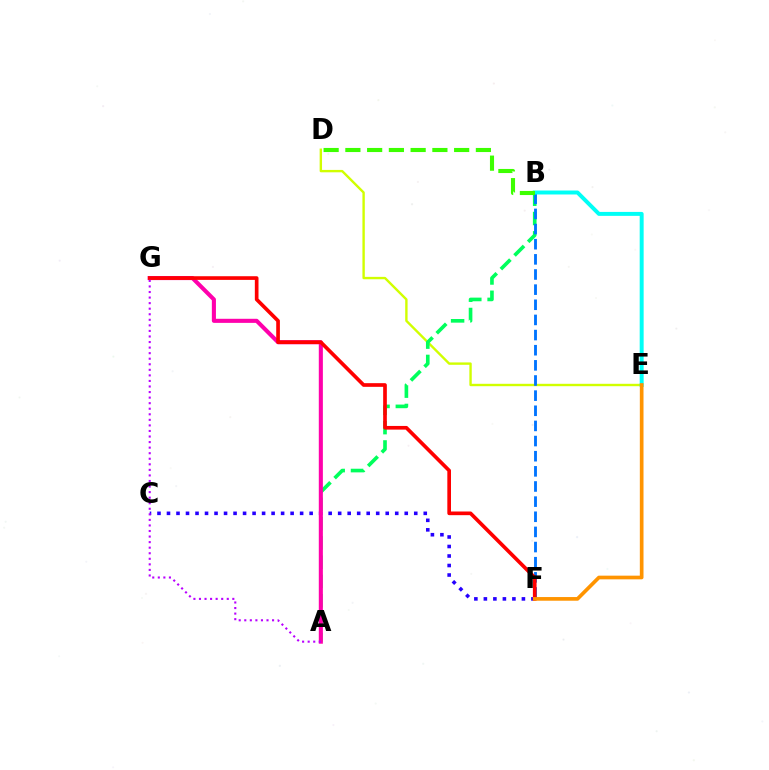{('D', 'E'): [{'color': '#d1ff00', 'line_style': 'solid', 'thickness': 1.72}], ('C', 'F'): [{'color': '#2500ff', 'line_style': 'dotted', 'thickness': 2.58}], ('A', 'B'): [{'color': '#00ff5c', 'line_style': 'dashed', 'thickness': 2.62}], ('B', 'F'): [{'color': '#0074ff', 'line_style': 'dashed', 'thickness': 2.06}], ('B', 'E'): [{'color': '#00fff6', 'line_style': 'solid', 'thickness': 2.85}], ('B', 'D'): [{'color': '#3dff00', 'line_style': 'dashed', 'thickness': 2.95}], ('A', 'G'): [{'color': '#ff00ac', 'line_style': 'solid', 'thickness': 2.94}, {'color': '#b900ff', 'line_style': 'dotted', 'thickness': 1.51}], ('F', 'G'): [{'color': '#ff0000', 'line_style': 'solid', 'thickness': 2.64}], ('E', 'F'): [{'color': '#ff9400', 'line_style': 'solid', 'thickness': 2.65}]}